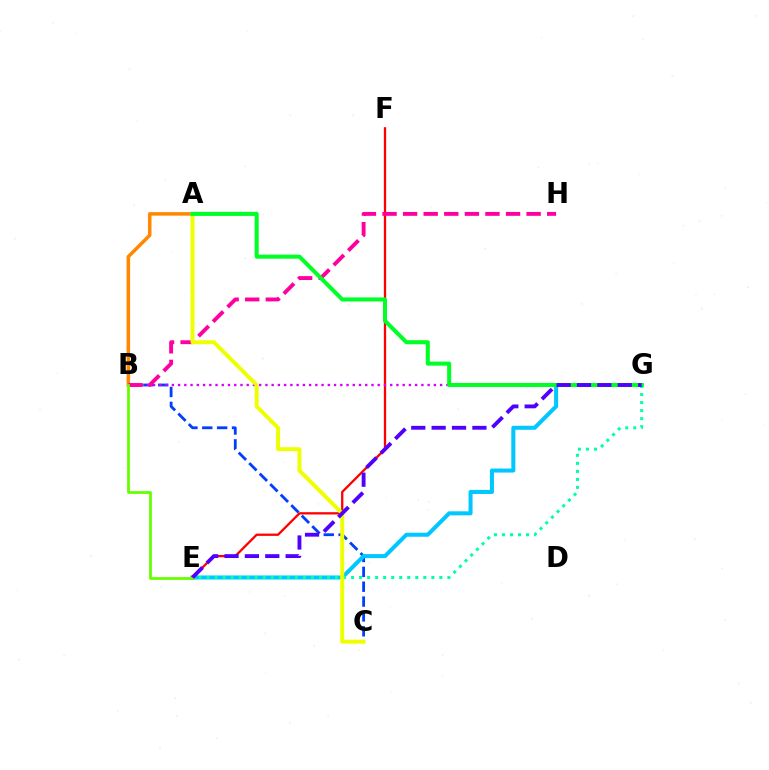{('B', 'C'): [{'color': '#003fff', 'line_style': 'dashed', 'thickness': 2.02}], ('E', 'G'): [{'color': '#00c7ff', 'line_style': 'solid', 'thickness': 2.9}, {'color': '#00ffaf', 'line_style': 'dotted', 'thickness': 2.18}, {'color': '#4f00ff', 'line_style': 'dashed', 'thickness': 2.77}], ('E', 'F'): [{'color': '#ff0000', 'line_style': 'solid', 'thickness': 1.65}], ('B', 'G'): [{'color': '#d600ff', 'line_style': 'dotted', 'thickness': 1.7}], ('A', 'B'): [{'color': '#ff8800', 'line_style': 'solid', 'thickness': 2.54}], ('B', 'H'): [{'color': '#ff00a0', 'line_style': 'dashed', 'thickness': 2.8}], ('A', 'C'): [{'color': '#eeff00', 'line_style': 'solid', 'thickness': 2.85}], ('B', 'E'): [{'color': '#66ff00', 'line_style': 'solid', 'thickness': 2.0}], ('A', 'G'): [{'color': '#00ff27', 'line_style': 'solid', 'thickness': 2.91}]}